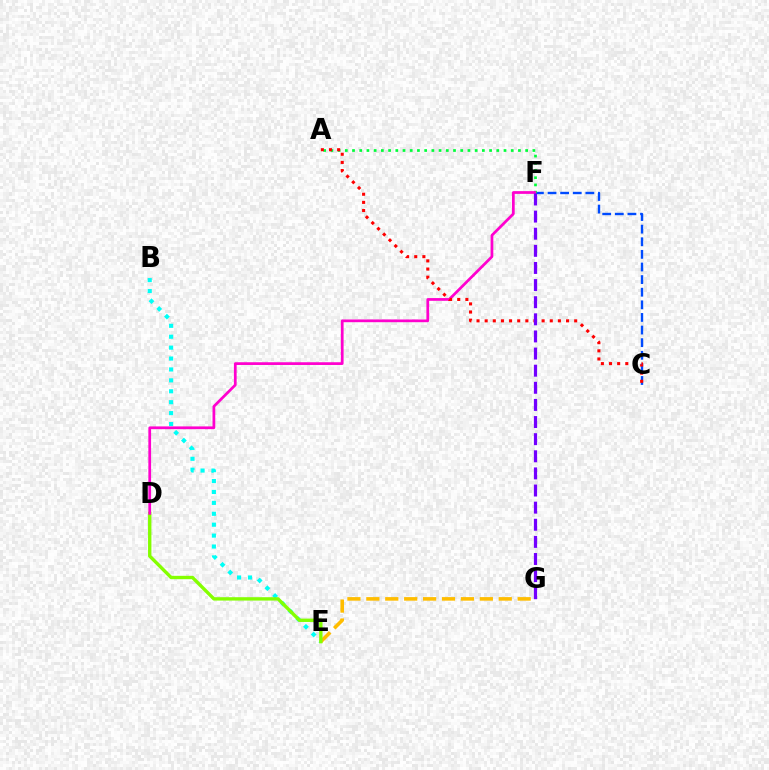{('E', 'G'): [{'color': '#ffbd00', 'line_style': 'dashed', 'thickness': 2.57}], ('C', 'F'): [{'color': '#004bff', 'line_style': 'dashed', 'thickness': 1.71}], ('A', 'F'): [{'color': '#00ff39', 'line_style': 'dotted', 'thickness': 1.96}], ('B', 'E'): [{'color': '#00fff6', 'line_style': 'dotted', 'thickness': 2.96}], ('D', 'E'): [{'color': '#84ff00', 'line_style': 'solid', 'thickness': 2.42}], ('D', 'F'): [{'color': '#ff00cf', 'line_style': 'solid', 'thickness': 1.97}], ('A', 'C'): [{'color': '#ff0000', 'line_style': 'dotted', 'thickness': 2.21}], ('F', 'G'): [{'color': '#7200ff', 'line_style': 'dashed', 'thickness': 2.33}]}